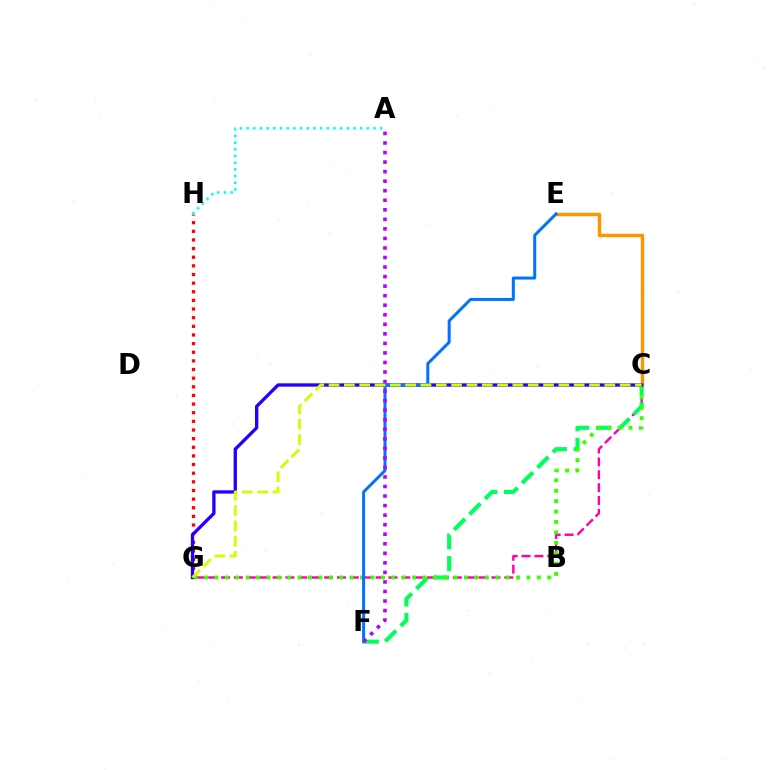{('C', 'E'): [{'color': '#ff9400', 'line_style': 'solid', 'thickness': 2.45}], ('C', 'G'): [{'color': '#ff00ac', 'line_style': 'dashed', 'thickness': 1.75}, {'color': '#3dff00', 'line_style': 'dotted', 'thickness': 2.83}, {'color': '#2500ff', 'line_style': 'solid', 'thickness': 2.39}, {'color': '#d1ff00', 'line_style': 'dashed', 'thickness': 2.08}], ('C', 'F'): [{'color': '#00ff5c', 'line_style': 'dashed', 'thickness': 2.96}], ('G', 'H'): [{'color': '#ff0000', 'line_style': 'dotted', 'thickness': 2.35}], ('E', 'F'): [{'color': '#0074ff', 'line_style': 'solid', 'thickness': 2.17}], ('A', 'H'): [{'color': '#00fff6', 'line_style': 'dotted', 'thickness': 1.81}], ('A', 'F'): [{'color': '#b900ff', 'line_style': 'dotted', 'thickness': 2.59}]}